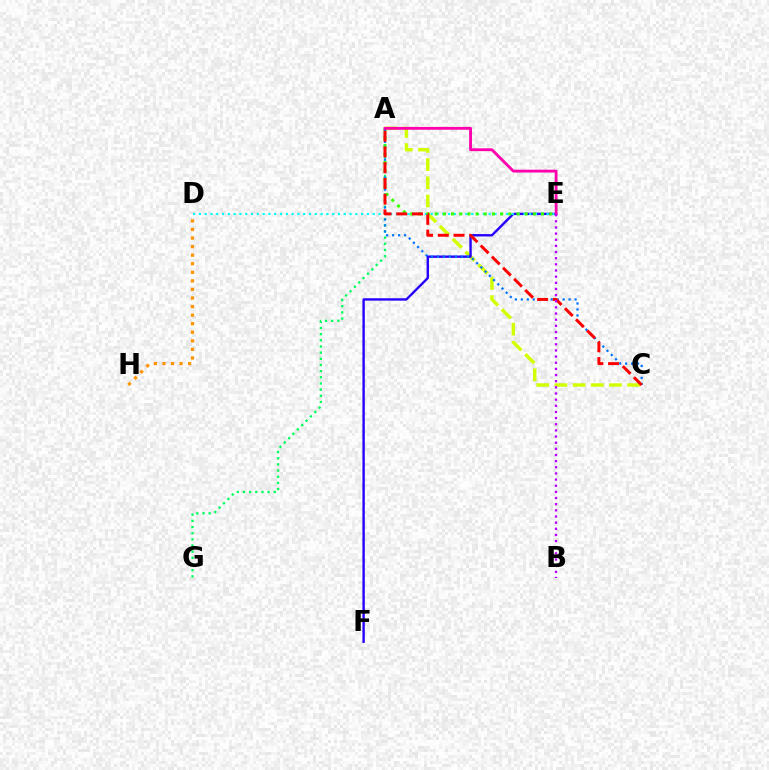{('A', 'C'): [{'color': '#d1ff00', 'line_style': 'dashed', 'thickness': 2.47}, {'color': '#0074ff', 'line_style': 'dotted', 'thickness': 1.62}, {'color': '#ff0000', 'line_style': 'dashed', 'thickness': 2.14}], ('E', 'F'): [{'color': '#2500ff', 'line_style': 'solid', 'thickness': 1.71}], ('D', 'E'): [{'color': '#00fff6', 'line_style': 'dotted', 'thickness': 1.57}], ('A', 'G'): [{'color': '#00ff5c', 'line_style': 'dotted', 'thickness': 1.68}], ('D', 'H'): [{'color': '#ff9400', 'line_style': 'dotted', 'thickness': 2.33}], ('A', 'E'): [{'color': '#3dff00', 'line_style': 'dotted', 'thickness': 2.22}, {'color': '#ff00ac', 'line_style': 'solid', 'thickness': 2.04}], ('B', 'E'): [{'color': '#b900ff', 'line_style': 'dotted', 'thickness': 1.67}]}